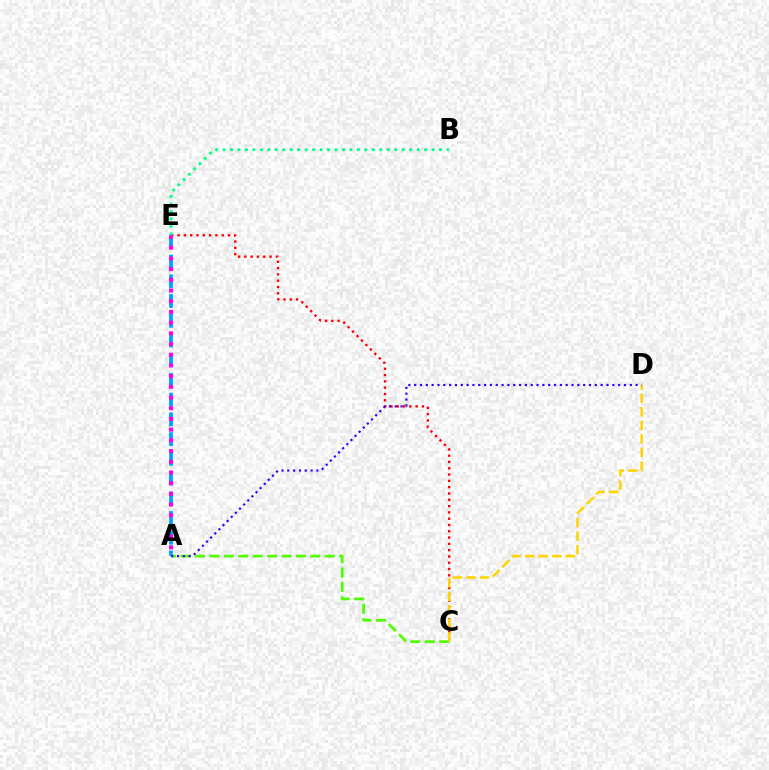{('A', 'E'): [{'color': '#009eff', 'line_style': 'dashed', 'thickness': 2.68}, {'color': '#ff00ed', 'line_style': 'dotted', 'thickness': 2.91}], ('C', 'E'): [{'color': '#ff0000', 'line_style': 'dotted', 'thickness': 1.71}], ('A', 'C'): [{'color': '#4fff00', 'line_style': 'dashed', 'thickness': 1.96}], ('B', 'E'): [{'color': '#00ff86', 'line_style': 'dotted', 'thickness': 2.03}], ('C', 'D'): [{'color': '#ffd500', 'line_style': 'dashed', 'thickness': 1.84}], ('A', 'D'): [{'color': '#3700ff', 'line_style': 'dotted', 'thickness': 1.58}]}